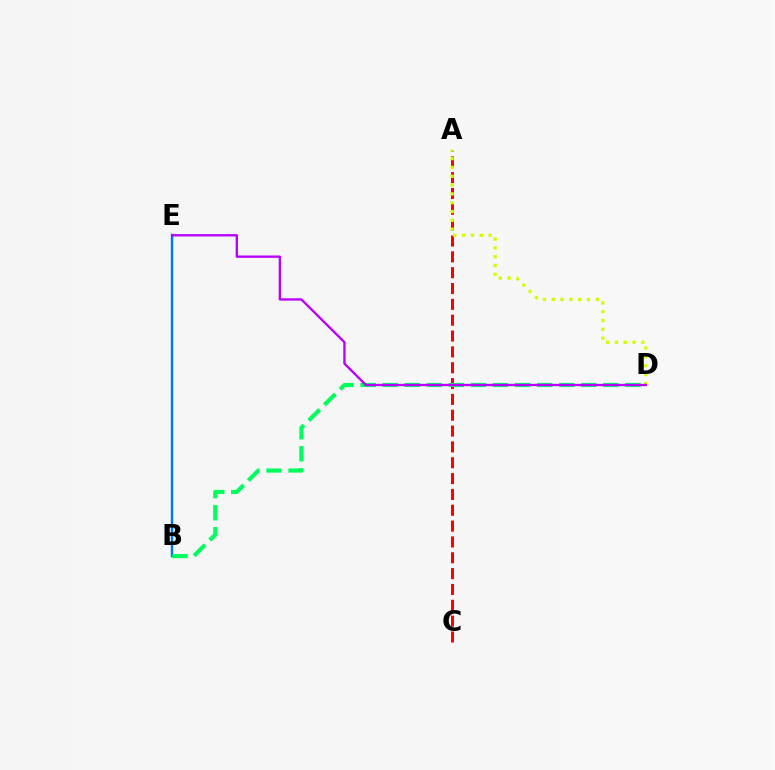{('B', 'E'): [{'color': '#0074ff', 'line_style': 'solid', 'thickness': 1.73}], ('A', 'C'): [{'color': '#ff0000', 'line_style': 'dashed', 'thickness': 2.15}], ('A', 'D'): [{'color': '#d1ff00', 'line_style': 'dotted', 'thickness': 2.4}], ('B', 'D'): [{'color': '#00ff5c', 'line_style': 'dashed', 'thickness': 3.0}], ('D', 'E'): [{'color': '#b900ff', 'line_style': 'solid', 'thickness': 1.7}]}